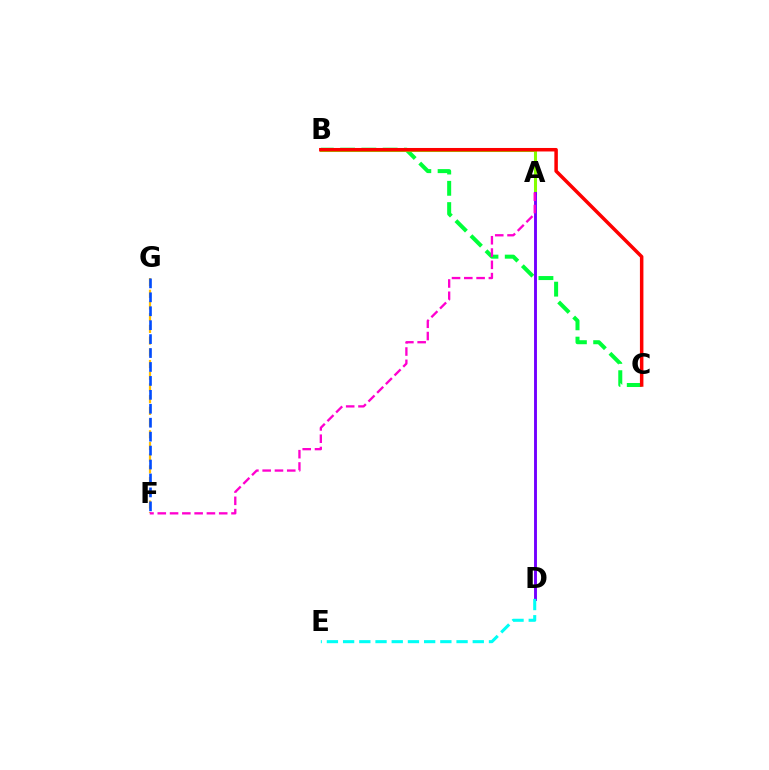{('B', 'C'): [{'color': '#00ff39', 'line_style': 'dashed', 'thickness': 2.89}, {'color': '#ff0000', 'line_style': 'solid', 'thickness': 2.52}], ('F', 'G'): [{'color': '#ffbd00', 'line_style': 'dashed', 'thickness': 1.59}, {'color': '#004bff', 'line_style': 'dashed', 'thickness': 1.89}], ('A', 'B'): [{'color': '#84ff00', 'line_style': 'solid', 'thickness': 2.19}], ('A', 'D'): [{'color': '#7200ff', 'line_style': 'solid', 'thickness': 2.08}], ('D', 'E'): [{'color': '#00fff6', 'line_style': 'dashed', 'thickness': 2.2}], ('A', 'F'): [{'color': '#ff00cf', 'line_style': 'dashed', 'thickness': 1.67}]}